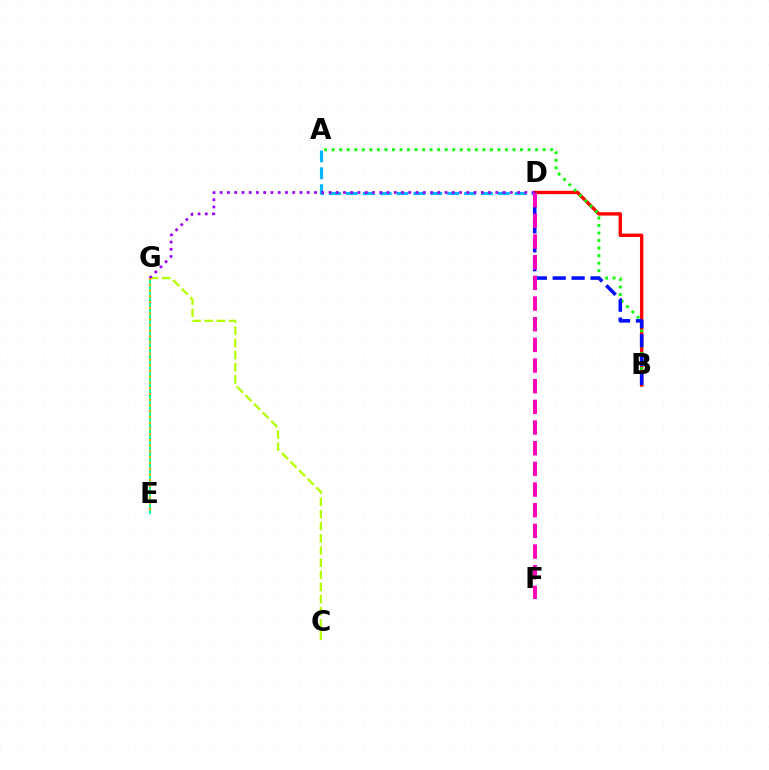{('A', 'D'): [{'color': '#00b5ff', 'line_style': 'dashed', 'thickness': 2.29}], ('E', 'G'): [{'color': '#00ff9d', 'line_style': 'solid', 'thickness': 1.51}, {'color': '#ffa500', 'line_style': 'dotted', 'thickness': 1.56}], ('B', 'D'): [{'color': '#ff0000', 'line_style': 'solid', 'thickness': 2.45}, {'color': '#0010ff', 'line_style': 'dashed', 'thickness': 2.57}], ('C', 'G'): [{'color': '#b3ff00', 'line_style': 'dashed', 'thickness': 1.65}], ('A', 'B'): [{'color': '#08ff00', 'line_style': 'dotted', 'thickness': 2.05}], ('D', 'G'): [{'color': '#9b00ff', 'line_style': 'dotted', 'thickness': 1.97}], ('D', 'F'): [{'color': '#ff00bd', 'line_style': 'dashed', 'thickness': 2.81}]}